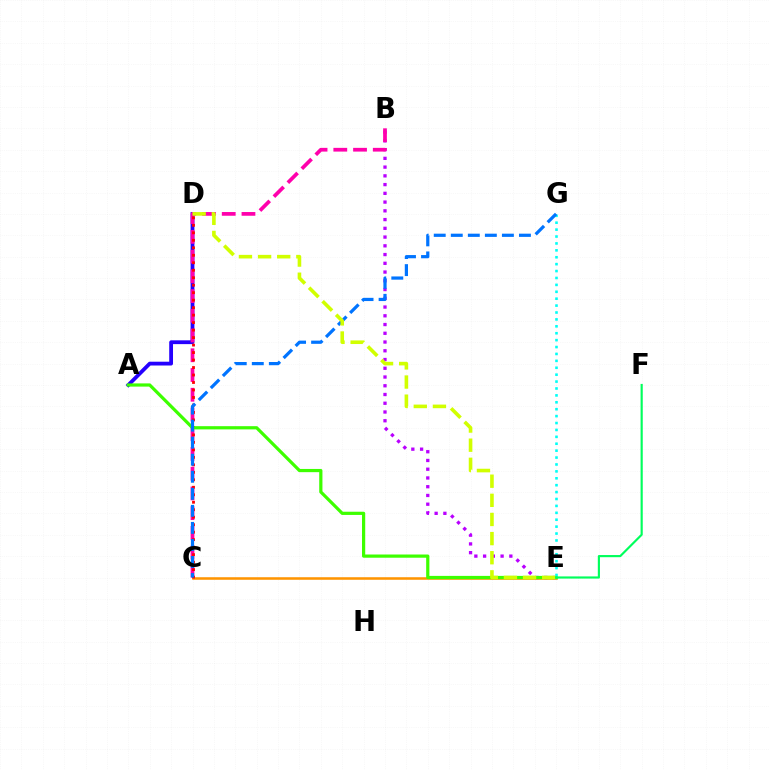{('C', 'E'): [{'color': '#ff9400', 'line_style': 'solid', 'thickness': 1.84}], ('B', 'E'): [{'color': '#b900ff', 'line_style': 'dotted', 'thickness': 2.38}], ('A', 'D'): [{'color': '#2500ff', 'line_style': 'solid', 'thickness': 2.74}], ('B', 'C'): [{'color': '#ff00ac', 'line_style': 'dashed', 'thickness': 2.68}], ('C', 'D'): [{'color': '#ff0000', 'line_style': 'dotted', 'thickness': 2.03}], ('A', 'E'): [{'color': '#3dff00', 'line_style': 'solid', 'thickness': 2.31}], ('E', 'G'): [{'color': '#00fff6', 'line_style': 'dotted', 'thickness': 1.88}], ('C', 'G'): [{'color': '#0074ff', 'line_style': 'dashed', 'thickness': 2.32}], ('D', 'E'): [{'color': '#d1ff00', 'line_style': 'dashed', 'thickness': 2.6}], ('E', 'F'): [{'color': '#00ff5c', 'line_style': 'solid', 'thickness': 1.56}]}